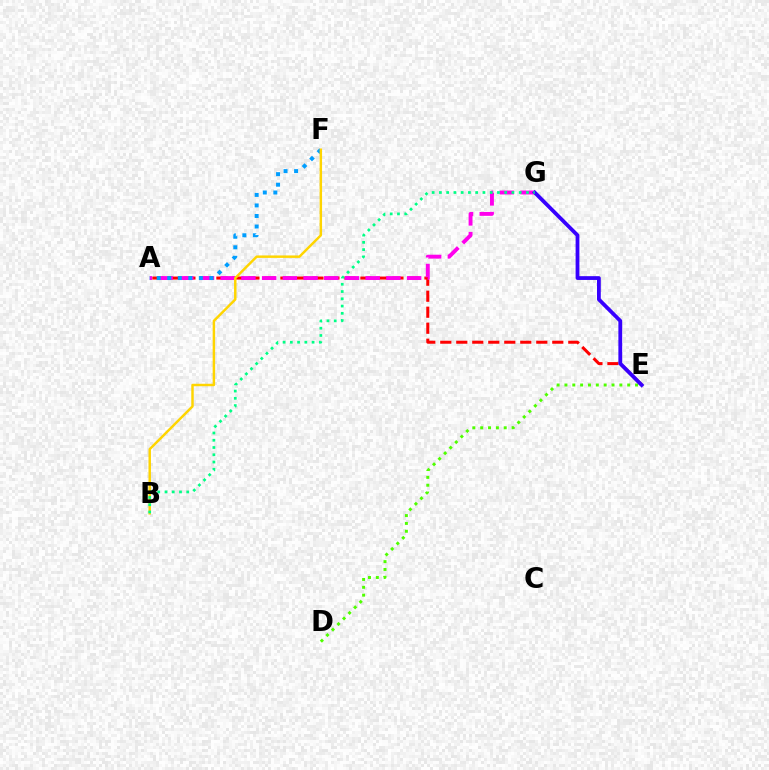{('A', 'E'): [{'color': '#ff0000', 'line_style': 'dashed', 'thickness': 2.17}], ('D', 'E'): [{'color': '#4fff00', 'line_style': 'dotted', 'thickness': 2.13}], ('A', 'G'): [{'color': '#ff00ed', 'line_style': 'dashed', 'thickness': 2.81}], ('A', 'F'): [{'color': '#009eff', 'line_style': 'dotted', 'thickness': 2.86}], ('E', 'G'): [{'color': '#3700ff', 'line_style': 'solid', 'thickness': 2.73}], ('B', 'F'): [{'color': '#ffd500', 'line_style': 'solid', 'thickness': 1.77}], ('B', 'G'): [{'color': '#00ff86', 'line_style': 'dotted', 'thickness': 1.97}]}